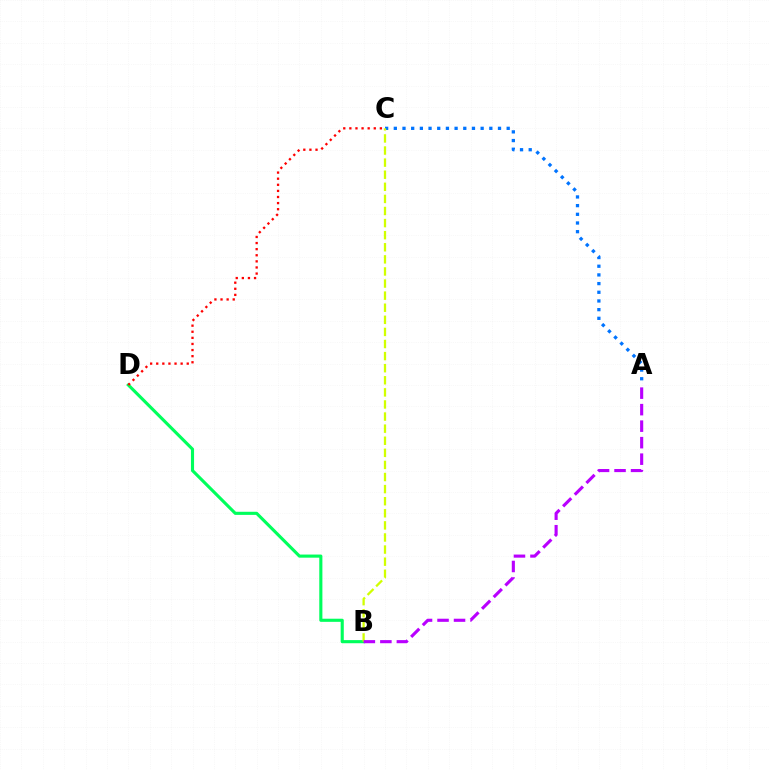{('B', 'D'): [{'color': '#00ff5c', 'line_style': 'solid', 'thickness': 2.25}], ('A', 'C'): [{'color': '#0074ff', 'line_style': 'dotted', 'thickness': 2.36}], ('B', 'C'): [{'color': '#d1ff00', 'line_style': 'dashed', 'thickness': 1.64}], ('C', 'D'): [{'color': '#ff0000', 'line_style': 'dotted', 'thickness': 1.66}], ('A', 'B'): [{'color': '#b900ff', 'line_style': 'dashed', 'thickness': 2.24}]}